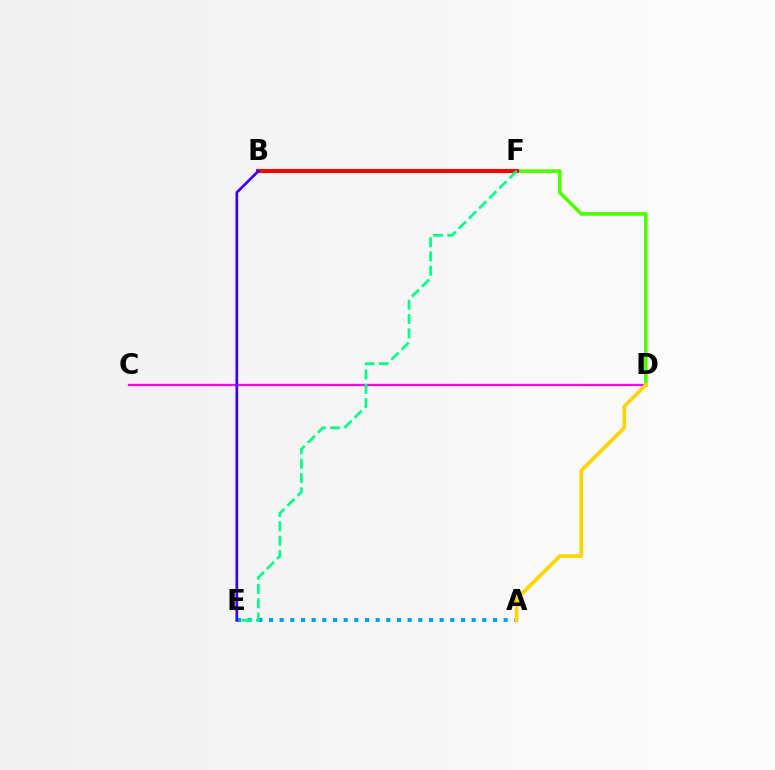{('A', 'E'): [{'color': '#009eff', 'line_style': 'dotted', 'thickness': 2.9}], ('D', 'F'): [{'color': '#4fff00', 'line_style': 'solid', 'thickness': 2.62}], ('C', 'D'): [{'color': '#ff00ed', 'line_style': 'solid', 'thickness': 1.64}], ('B', 'F'): [{'color': '#ff0000', 'line_style': 'solid', 'thickness': 2.94}], ('A', 'D'): [{'color': '#ffd500', 'line_style': 'solid', 'thickness': 2.66}], ('E', 'F'): [{'color': '#00ff86', 'line_style': 'dashed', 'thickness': 1.94}], ('B', 'E'): [{'color': '#3700ff', 'line_style': 'solid', 'thickness': 1.94}]}